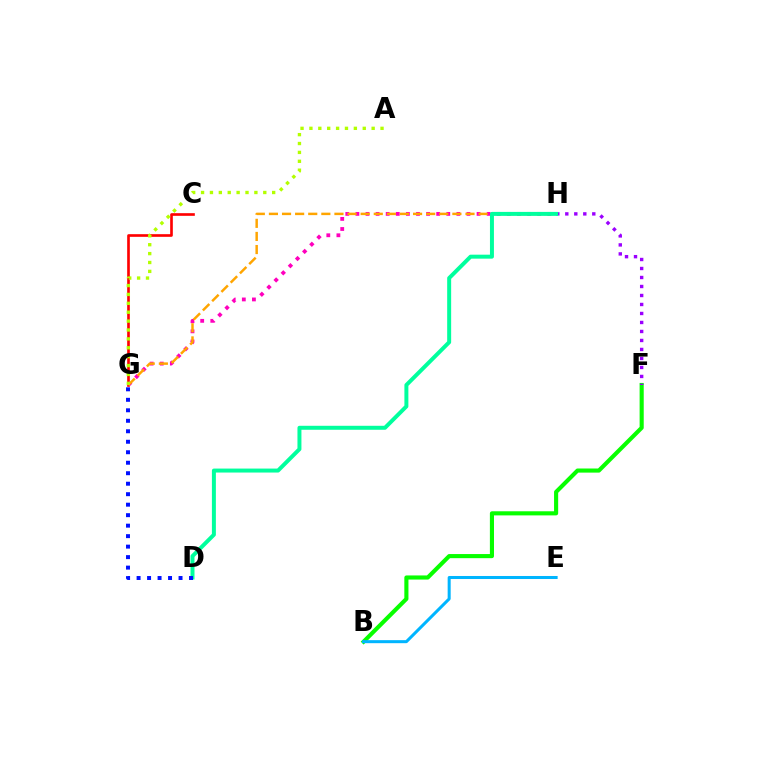{('C', 'G'): [{'color': '#ff0000', 'line_style': 'solid', 'thickness': 1.91}], ('G', 'H'): [{'color': '#ff00bd', 'line_style': 'dotted', 'thickness': 2.74}, {'color': '#ffa500', 'line_style': 'dashed', 'thickness': 1.78}], ('B', 'F'): [{'color': '#08ff00', 'line_style': 'solid', 'thickness': 2.96}], ('F', 'H'): [{'color': '#9b00ff', 'line_style': 'dotted', 'thickness': 2.44}], ('B', 'E'): [{'color': '#00b5ff', 'line_style': 'solid', 'thickness': 2.18}], ('D', 'H'): [{'color': '#00ff9d', 'line_style': 'solid', 'thickness': 2.86}], ('A', 'G'): [{'color': '#b3ff00', 'line_style': 'dotted', 'thickness': 2.42}], ('D', 'G'): [{'color': '#0010ff', 'line_style': 'dotted', 'thickness': 2.85}]}